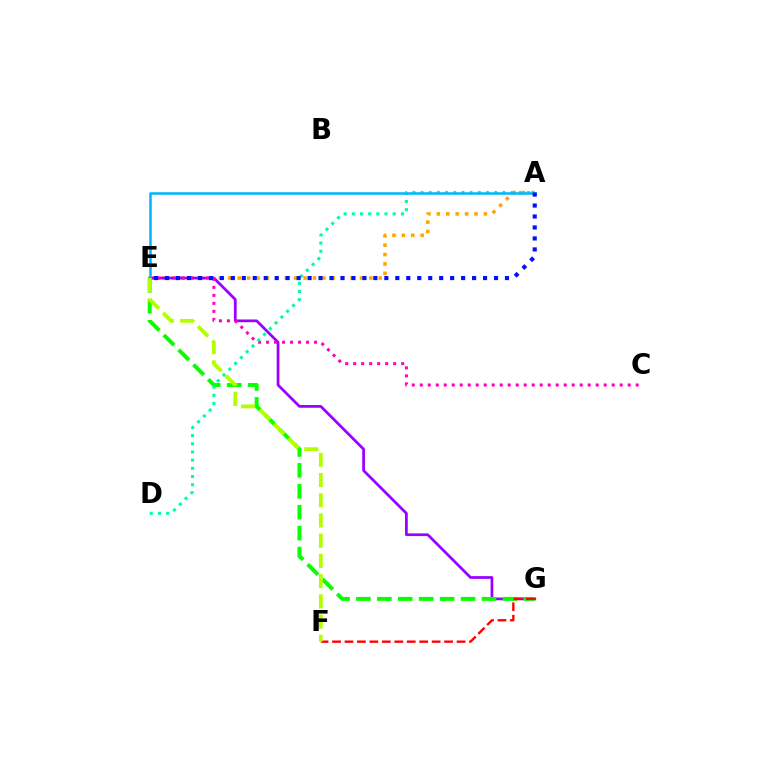{('A', 'E'): [{'color': '#ffa500', 'line_style': 'dotted', 'thickness': 2.55}, {'color': '#00b5ff', 'line_style': 'solid', 'thickness': 1.82}, {'color': '#0010ff', 'line_style': 'dotted', 'thickness': 2.98}], ('E', 'G'): [{'color': '#9b00ff', 'line_style': 'solid', 'thickness': 1.97}, {'color': '#08ff00', 'line_style': 'dashed', 'thickness': 2.84}], ('F', 'G'): [{'color': '#ff0000', 'line_style': 'dashed', 'thickness': 1.69}], ('C', 'E'): [{'color': '#ff00bd', 'line_style': 'dotted', 'thickness': 2.17}], ('A', 'D'): [{'color': '#00ff9d', 'line_style': 'dotted', 'thickness': 2.22}], ('E', 'F'): [{'color': '#b3ff00', 'line_style': 'dashed', 'thickness': 2.75}]}